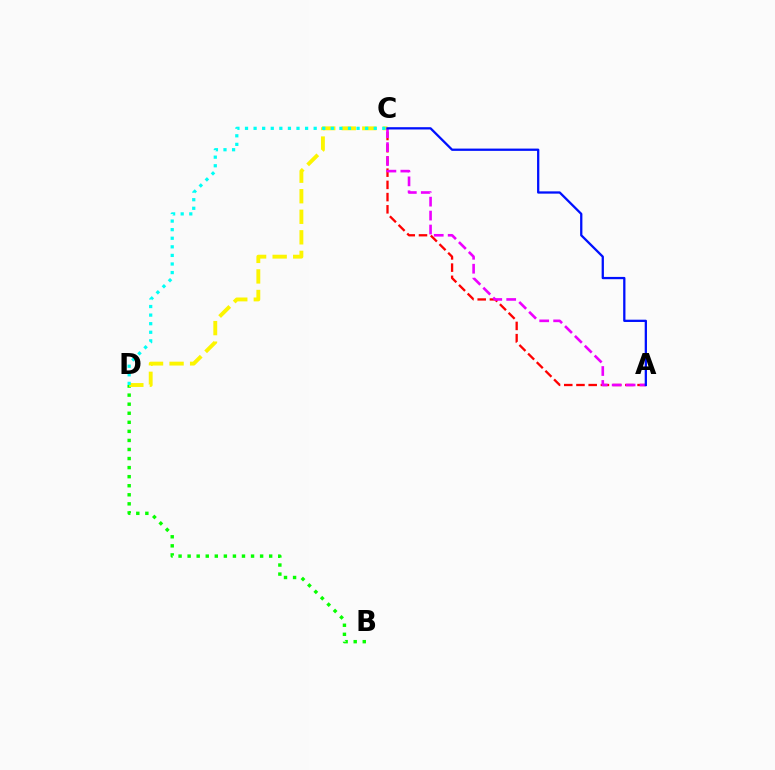{('A', 'C'): [{'color': '#ff0000', 'line_style': 'dashed', 'thickness': 1.66}, {'color': '#ee00ff', 'line_style': 'dashed', 'thickness': 1.89}, {'color': '#0010ff', 'line_style': 'solid', 'thickness': 1.64}], ('B', 'D'): [{'color': '#08ff00', 'line_style': 'dotted', 'thickness': 2.46}], ('C', 'D'): [{'color': '#fcf500', 'line_style': 'dashed', 'thickness': 2.79}, {'color': '#00fff6', 'line_style': 'dotted', 'thickness': 2.33}]}